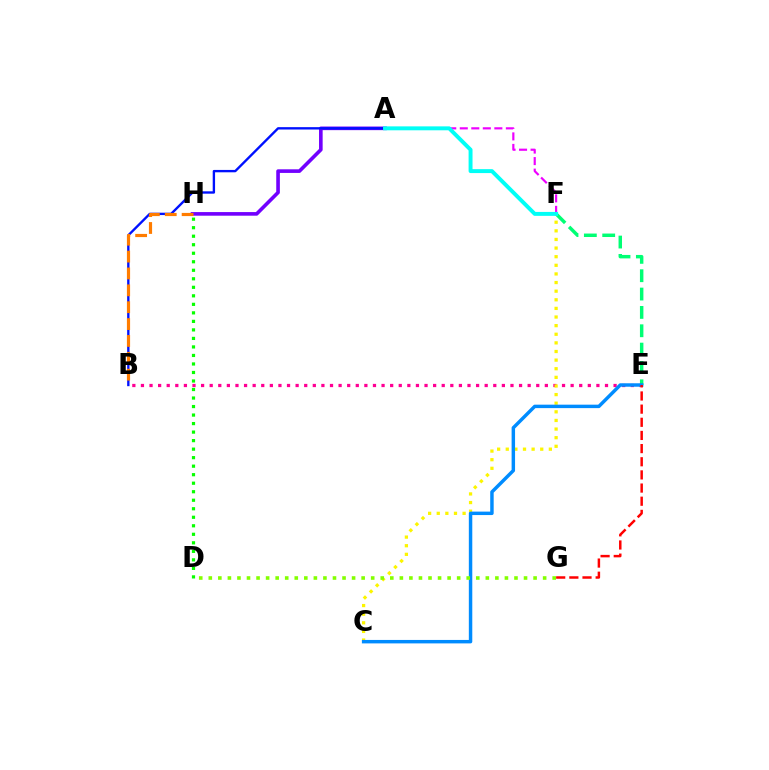{('E', 'F'): [{'color': '#00ff74', 'line_style': 'dashed', 'thickness': 2.49}], ('B', 'E'): [{'color': '#ff0094', 'line_style': 'dotted', 'thickness': 2.33}], ('C', 'F'): [{'color': '#fcf500', 'line_style': 'dotted', 'thickness': 2.34}], ('A', 'H'): [{'color': '#7200ff', 'line_style': 'solid', 'thickness': 2.61}], ('A', 'B'): [{'color': '#0010ff', 'line_style': 'solid', 'thickness': 1.7}], ('C', 'E'): [{'color': '#008cff', 'line_style': 'solid', 'thickness': 2.48}], ('B', 'H'): [{'color': '#ff7c00', 'line_style': 'dashed', 'thickness': 2.29}], ('A', 'F'): [{'color': '#ee00ff', 'line_style': 'dashed', 'thickness': 1.57}, {'color': '#00fff6', 'line_style': 'solid', 'thickness': 2.83}], ('D', 'H'): [{'color': '#08ff00', 'line_style': 'dotted', 'thickness': 2.31}], ('D', 'G'): [{'color': '#84ff00', 'line_style': 'dotted', 'thickness': 2.6}], ('E', 'G'): [{'color': '#ff0000', 'line_style': 'dashed', 'thickness': 1.79}]}